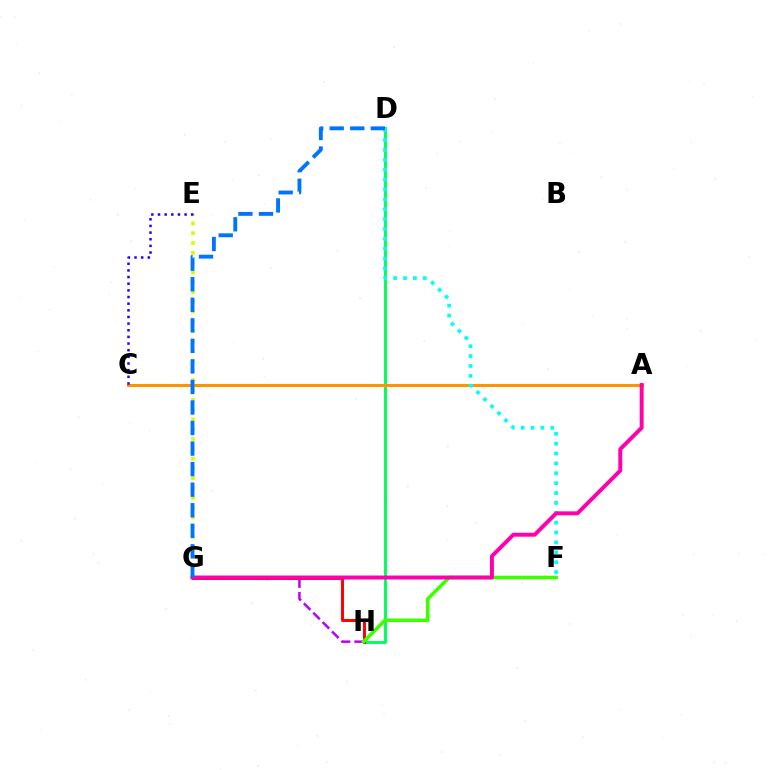{('D', 'H'): [{'color': '#00ff5c', 'line_style': 'solid', 'thickness': 2.13}], ('A', 'C'): [{'color': '#ff9400', 'line_style': 'solid', 'thickness': 2.19}], ('G', 'H'): [{'color': '#b900ff', 'line_style': 'dashed', 'thickness': 1.8}, {'color': '#ff0000', 'line_style': 'solid', 'thickness': 2.13}], ('E', 'G'): [{'color': '#d1ff00', 'line_style': 'dotted', 'thickness': 2.66}], ('F', 'H'): [{'color': '#3dff00', 'line_style': 'solid', 'thickness': 2.57}], ('C', 'E'): [{'color': '#2500ff', 'line_style': 'dotted', 'thickness': 1.81}], ('D', 'F'): [{'color': '#00fff6', 'line_style': 'dotted', 'thickness': 2.68}], ('A', 'G'): [{'color': '#ff00ac', 'line_style': 'solid', 'thickness': 2.83}], ('D', 'G'): [{'color': '#0074ff', 'line_style': 'dashed', 'thickness': 2.79}]}